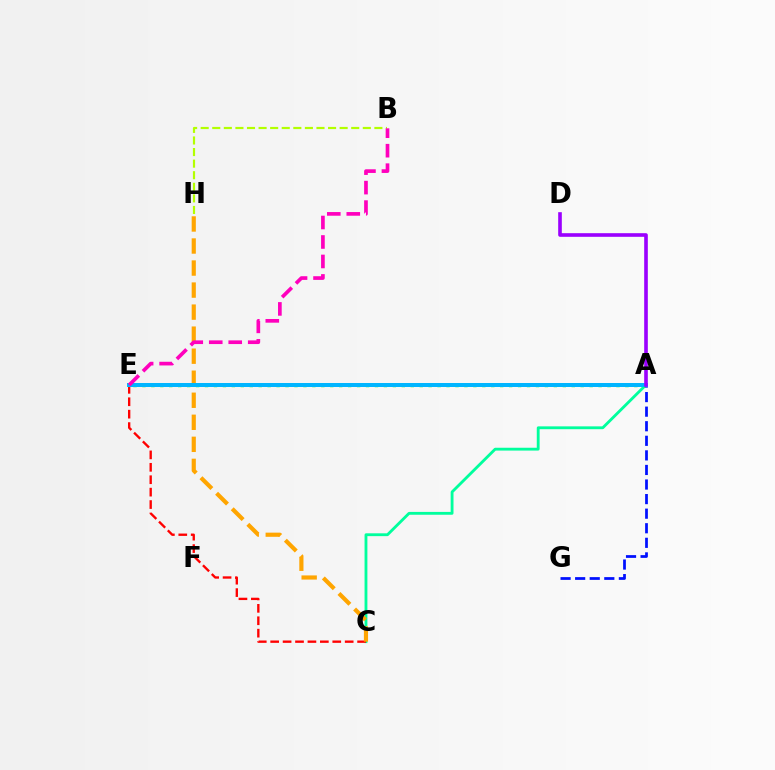{('B', 'H'): [{'color': '#b3ff00', 'line_style': 'dashed', 'thickness': 1.57}], ('A', 'C'): [{'color': '#00ff9d', 'line_style': 'solid', 'thickness': 2.04}], ('A', 'E'): [{'color': '#08ff00', 'line_style': 'dotted', 'thickness': 2.43}, {'color': '#00b5ff', 'line_style': 'solid', 'thickness': 2.87}], ('C', 'E'): [{'color': '#ff0000', 'line_style': 'dashed', 'thickness': 1.69}], ('A', 'G'): [{'color': '#0010ff', 'line_style': 'dashed', 'thickness': 1.98}], ('C', 'H'): [{'color': '#ffa500', 'line_style': 'dashed', 'thickness': 2.99}], ('A', 'D'): [{'color': '#9b00ff', 'line_style': 'solid', 'thickness': 2.61}], ('B', 'E'): [{'color': '#ff00bd', 'line_style': 'dashed', 'thickness': 2.65}]}